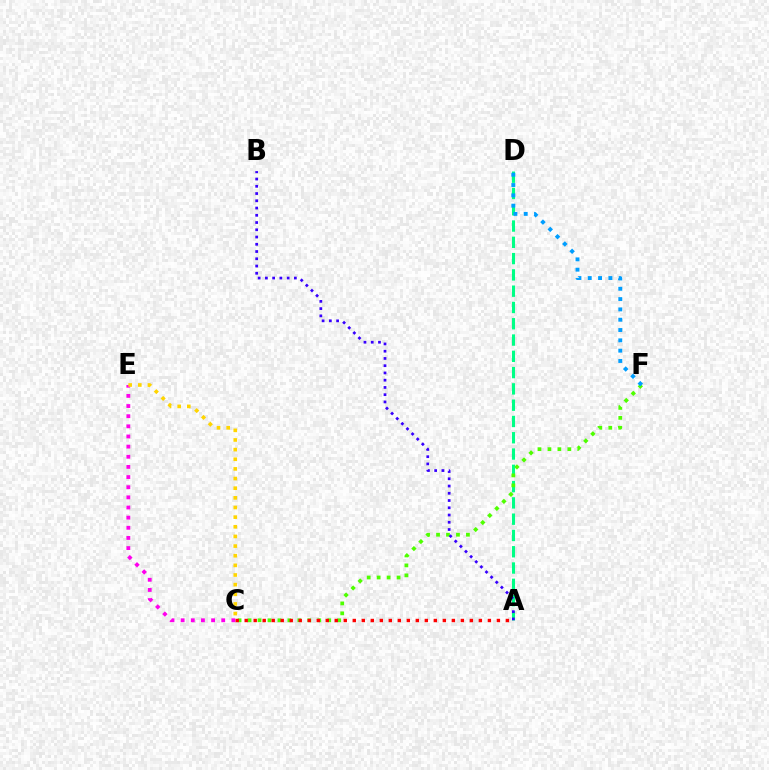{('A', 'D'): [{'color': '#00ff86', 'line_style': 'dashed', 'thickness': 2.21}], ('C', 'F'): [{'color': '#4fff00', 'line_style': 'dotted', 'thickness': 2.71}], ('A', 'C'): [{'color': '#ff0000', 'line_style': 'dotted', 'thickness': 2.45}], ('C', 'E'): [{'color': '#ff00ed', 'line_style': 'dotted', 'thickness': 2.76}, {'color': '#ffd500', 'line_style': 'dotted', 'thickness': 2.62}], ('A', 'B'): [{'color': '#3700ff', 'line_style': 'dotted', 'thickness': 1.97}], ('D', 'F'): [{'color': '#009eff', 'line_style': 'dotted', 'thickness': 2.8}]}